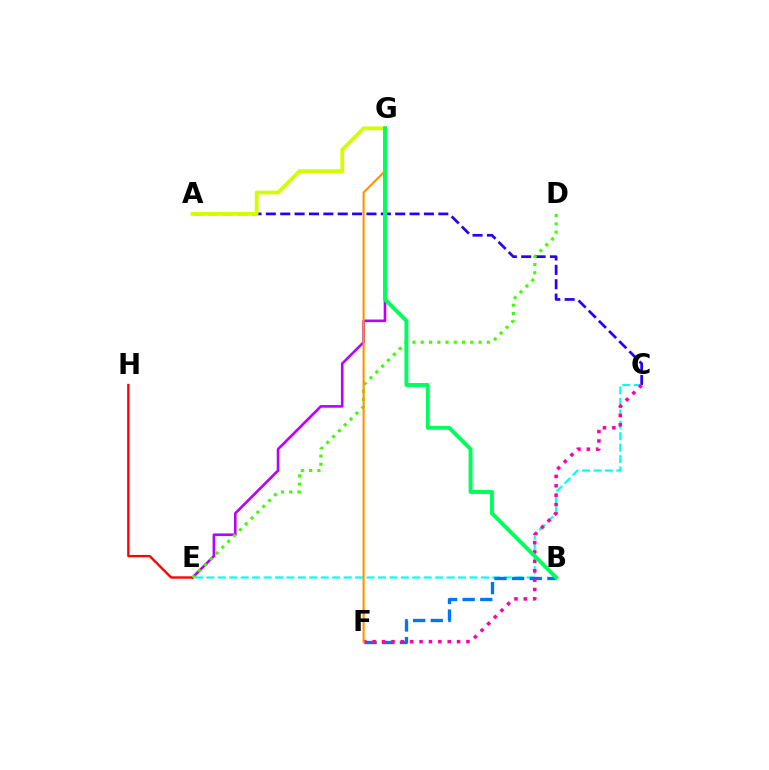{('C', 'E'): [{'color': '#00fff6', 'line_style': 'dashed', 'thickness': 1.55}], ('A', 'C'): [{'color': '#2500ff', 'line_style': 'dashed', 'thickness': 1.95}], ('A', 'G'): [{'color': '#d1ff00', 'line_style': 'solid', 'thickness': 2.73}], ('B', 'F'): [{'color': '#0074ff', 'line_style': 'dashed', 'thickness': 2.39}], ('C', 'F'): [{'color': '#ff00ac', 'line_style': 'dotted', 'thickness': 2.55}], ('E', 'G'): [{'color': '#b900ff', 'line_style': 'solid', 'thickness': 1.89}], ('E', 'H'): [{'color': '#ff0000', 'line_style': 'solid', 'thickness': 1.69}], ('D', 'E'): [{'color': '#3dff00', 'line_style': 'dotted', 'thickness': 2.24}], ('F', 'G'): [{'color': '#ff9400', 'line_style': 'solid', 'thickness': 1.54}], ('B', 'G'): [{'color': '#00ff5c', 'line_style': 'solid', 'thickness': 2.83}]}